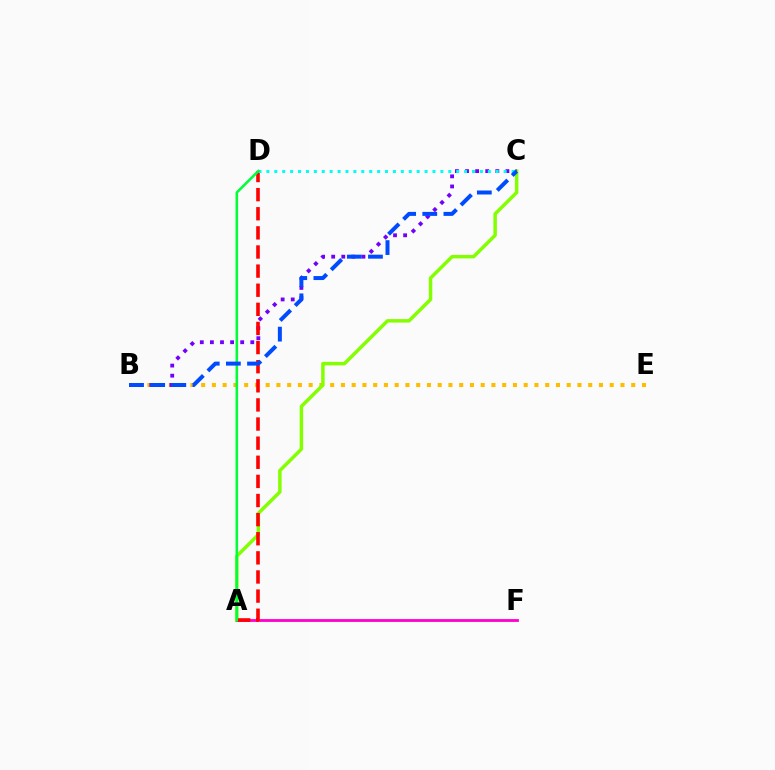{('B', 'E'): [{'color': '#ffbd00', 'line_style': 'dotted', 'thickness': 2.92}], ('A', 'C'): [{'color': '#84ff00', 'line_style': 'solid', 'thickness': 2.5}], ('B', 'C'): [{'color': '#7200ff', 'line_style': 'dotted', 'thickness': 2.74}, {'color': '#004bff', 'line_style': 'dashed', 'thickness': 2.87}], ('A', 'F'): [{'color': '#ff00cf', 'line_style': 'solid', 'thickness': 2.03}], ('A', 'D'): [{'color': '#ff0000', 'line_style': 'dashed', 'thickness': 2.6}, {'color': '#00ff39', 'line_style': 'solid', 'thickness': 1.84}], ('C', 'D'): [{'color': '#00fff6', 'line_style': 'dotted', 'thickness': 2.15}]}